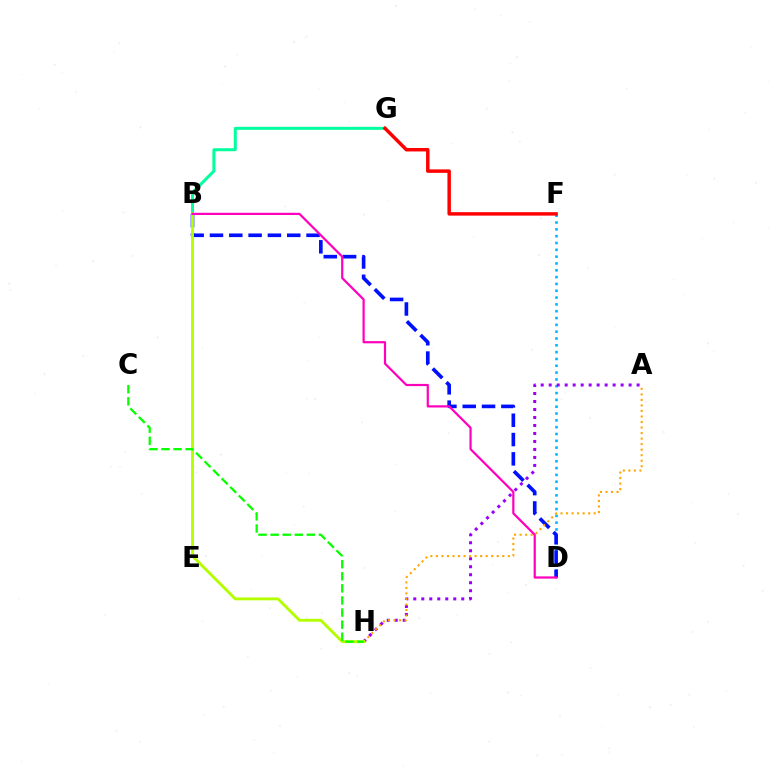{('D', 'F'): [{'color': '#00b5ff', 'line_style': 'dotted', 'thickness': 1.85}], ('B', 'D'): [{'color': '#0010ff', 'line_style': 'dashed', 'thickness': 2.62}, {'color': '#ff00bd', 'line_style': 'solid', 'thickness': 1.59}], ('B', 'G'): [{'color': '#00ff9d', 'line_style': 'solid', 'thickness': 2.17}], ('A', 'H'): [{'color': '#9b00ff', 'line_style': 'dotted', 'thickness': 2.17}, {'color': '#ffa500', 'line_style': 'dotted', 'thickness': 1.5}], ('B', 'H'): [{'color': '#b3ff00', 'line_style': 'solid', 'thickness': 2.07}], ('C', 'H'): [{'color': '#08ff00', 'line_style': 'dashed', 'thickness': 1.64}], ('F', 'G'): [{'color': '#ff0000', 'line_style': 'solid', 'thickness': 2.49}]}